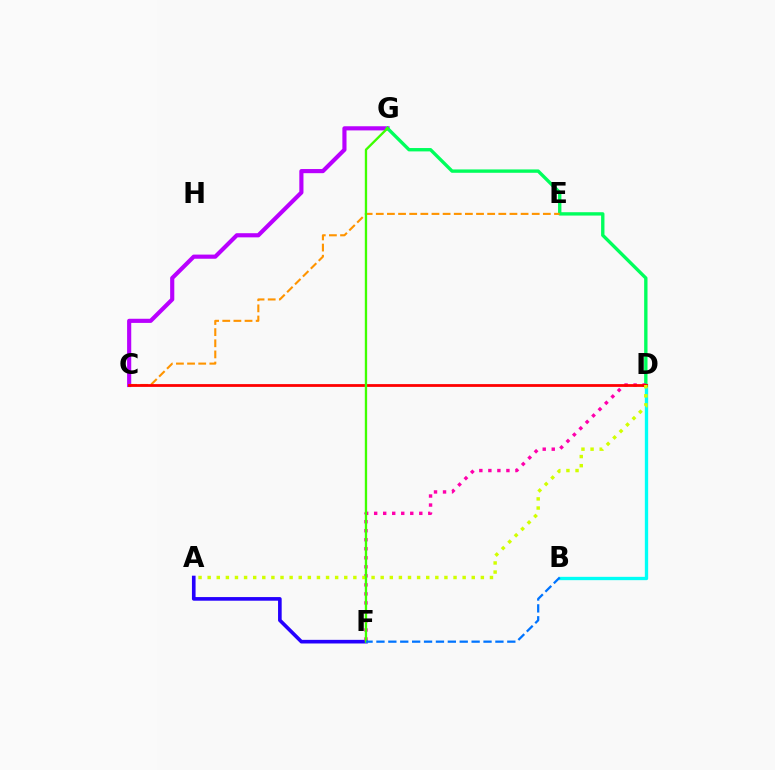{('A', 'F'): [{'color': '#2500ff', 'line_style': 'solid', 'thickness': 2.61}], ('C', 'G'): [{'color': '#b900ff', 'line_style': 'solid', 'thickness': 2.98}], ('B', 'D'): [{'color': '#00fff6', 'line_style': 'solid', 'thickness': 2.4}], ('D', 'G'): [{'color': '#00ff5c', 'line_style': 'solid', 'thickness': 2.42}], ('D', 'F'): [{'color': '#ff00ac', 'line_style': 'dotted', 'thickness': 2.45}], ('C', 'E'): [{'color': '#ff9400', 'line_style': 'dashed', 'thickness': 1.51}], ('C', 'D'): [{'color': '#ff0000', 'line_style': 'solid', 'thickness': 2.01}], ('A', 'D'): [{'color': '#d1ff00', 'line_style': 'dotted', 'thickness': 2.47}], ('F', 'G'): [{'color': '#3dff00', 'line_style': 'solid', 'thickness': 1.68}], ('B', 'F'): [{'color': '#0074ff', 'line_style': 'dashed', 'thickness': 1.62}]}